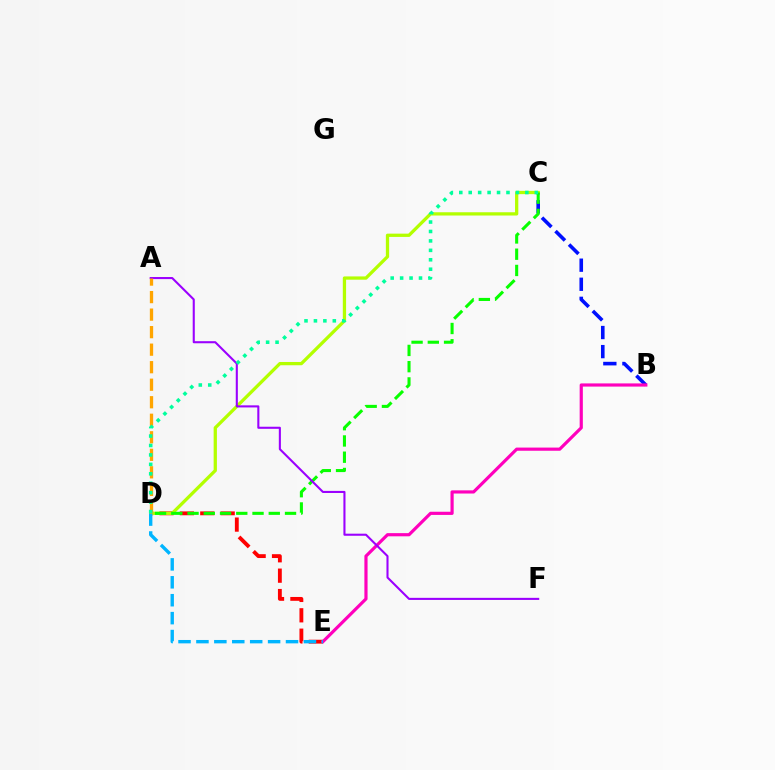{('B', 'C'): [{'color': '#0010ff', 'line_style': 'dashed', 'thickness': 2.59}], ('D', 'E'): [{'color': '#ff0000', 'line_style': 'dashed', 'thickness': 2.77}, {'color': '#00b5ff', 'line_style': 'dashed', 'thickness': 2.43}], ('B', 'E'): [{'color': '#ff00bd', 'line_style': 'solid', 'thickness': 2.29}], ('C', 'D'): [{'color': '#b3ff00', 'line_style': 'solid', 'thickness': 2.36}, {'color': '#08ff00', 'line_style': 'dashed', 'thickness': 2.21}, {'color': '#00ff9d', 'line_style': 'dotted', 'thickness': 2.56}], ('A', 'F'): [{'color': '#9b00ff', 'line_style': 'solid', 'thickness': 1.5}], ('A', 'D'): [{'color': '#ffa500', 'line_style': 'dashed', 'thickness': 2.38}]}